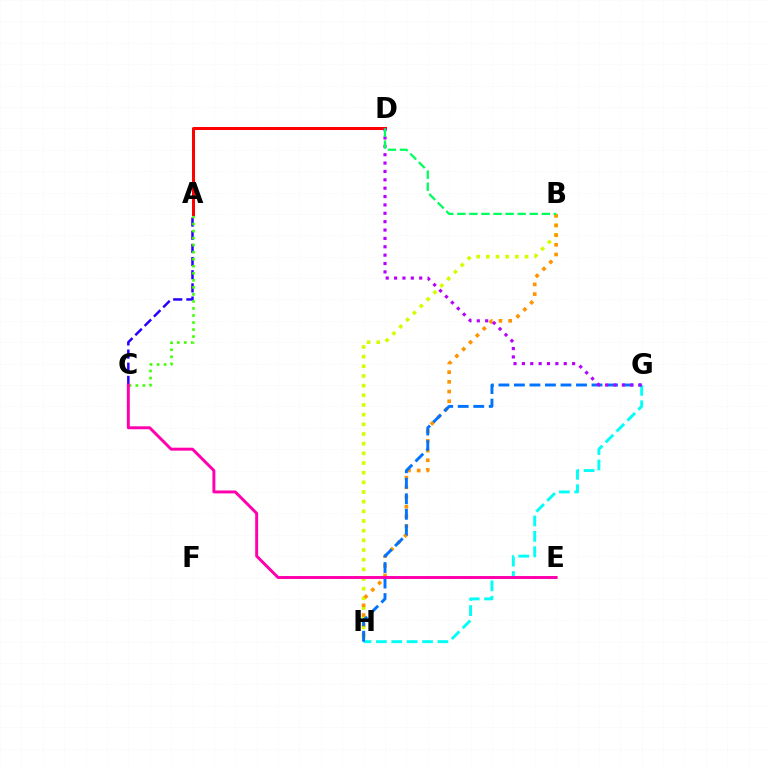{('G', 'H'): [{'color': '#00fff6', 'line_style': 'dashed', 'thickness': 2.09}, {'color': '#0074ff', 'line_style': 'dashed', 'thickness': 2.11}], ('B', 'H'): [{'color': '#d1ff00', 'line_style': 'dotted', 'thickness': 2.63}, {'color': '#ff9400', 'line_style': 'dotted', 'thickness': 2.63}], ('A', 'C'): [{'color': '#2500ff', 'line_style': 'dashed', 'thickness': 1.79}, {'color': '#3dff00', 'line_style': 'dotted', 'thickness': 1.91}], ('A', 'D'): [{'color': '#ff0000', 'line_style': 'solid', 'thickness': 2.18}], ('D', 'G'): [{'color': '#b900ff', 'line_style': 'dotted', 'thickness': 2.27}], ('C', 'E'): [{'color': '#ff00ac', 'line_style': 'solid', 'thickness': 2.12}], ('B', 'D'): [{'color': '#00ff5c', 'line_style': 'dashed', 'thickness': 1.64}]}